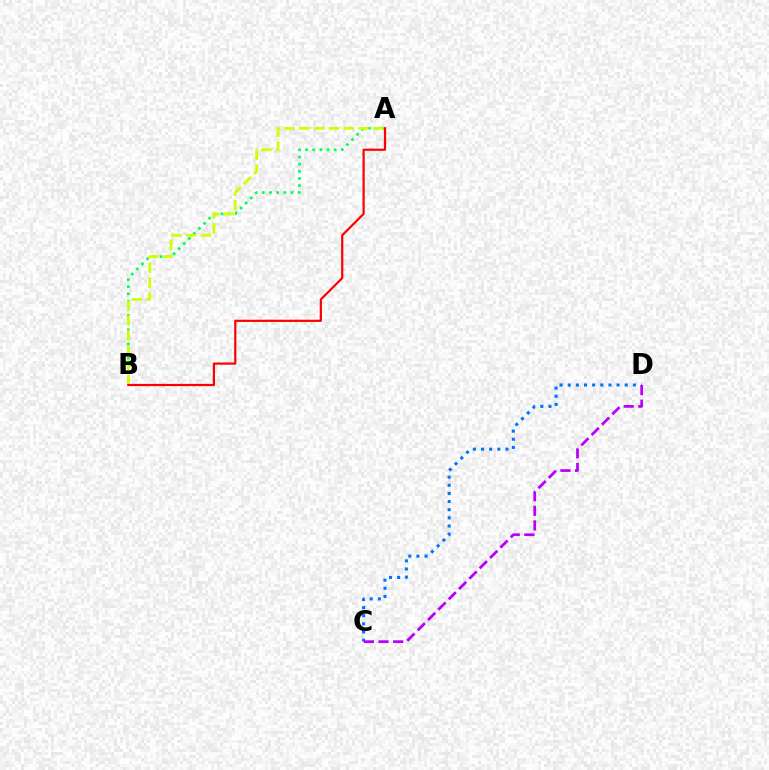{('C', 'D'): [{'color': '#0074ff', 'line_style': 'dotted', 'thickness': 2.21}, {'color': '#b900ff', 'line_style': 'dashed', 'thickness': 1.99}], ('A', 'B'): [{'color': '#00ff5c', 'line_style': 'dotted', 'thickness': 1.95}, {'color': '#d1ff00', 'line_style': 'dashed', 'thickness': 2.01}, {'color': '#ff0000', 'line_style': 'solid', 'thickness': 1.58}]}